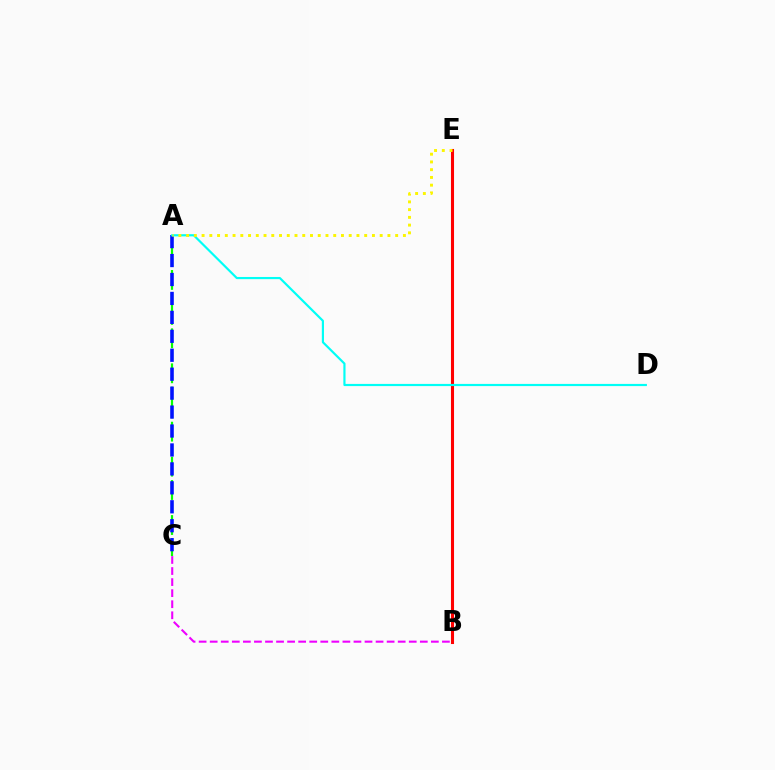{('B', 'C'): [{'color': '#ee00ff', 'line_style': 'dashed', 'thickness': 1.5}], ('B', 'E'): [{'color': '#ff0000', 'line_style': 'solid', 'thickness': 2.21}], ('A', 'C'): [{'color': '#08ff00', 'line_style': 'dashed', 'thickness': 1.59}, {'color': '#0010ff', 'line_style': 'dashed', 'thickness': 2.57}], ('A', 'D'): [{'color': '#00fff6', 'line_style': 'solid', 'thickness': 1.57}], ('A', 'E'): [{'color': '#fcf500', 'line_style': 'dotted', 'thickness': 2.1}]}